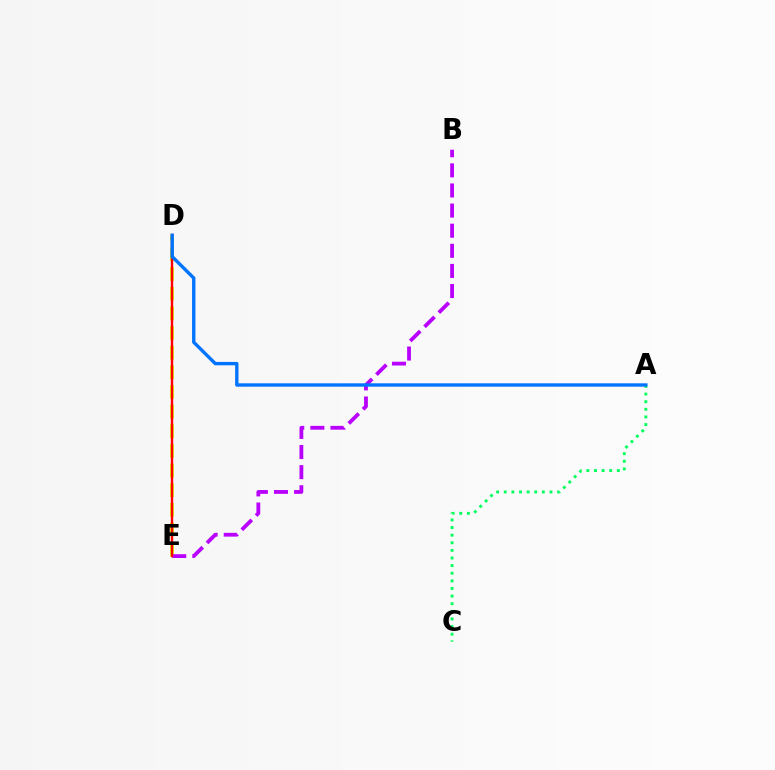{('D', 'E'): [{'color': '#d1ff00', 'line_style': 'dashed', 'thickness': 2.67}, {'color': '#ff0000', 'line_style': 'solid', 'thickness': 1.73}], ('A', 'C'): [{'color': '#00ff5c', 'line_style': 'dotted', 'thickness': 2.07}], ('B', 'E'): [{'color': '#b900ff', 'line_style': 'dashed', 'thickness': 2.73}], ('A', 'D'): [{'color': '#0074ff', 'line_style': 'solid', 'thickness': 2.43}]}